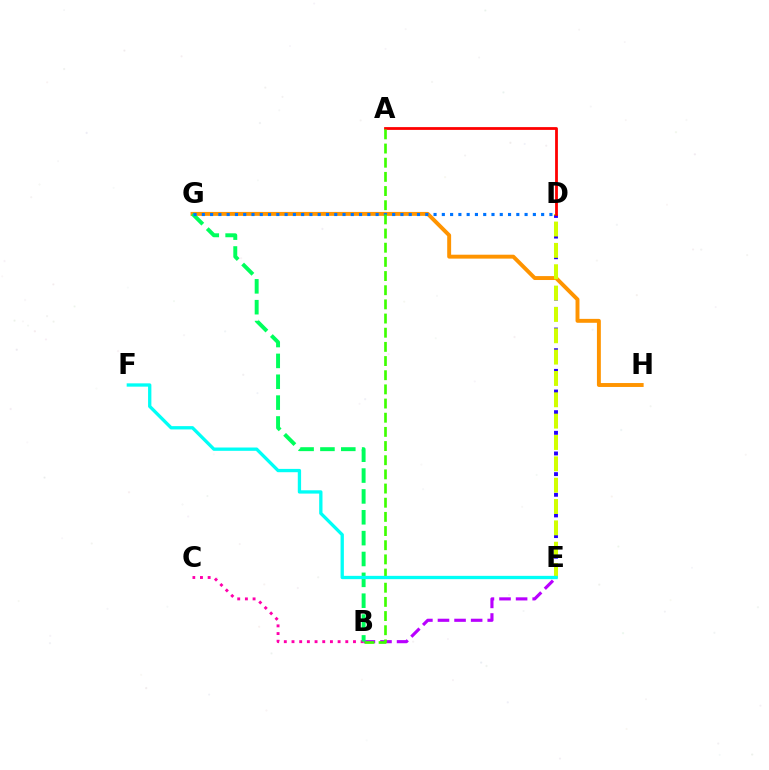{('B', 'E'): [{'color': '#b900ff', 'line_style': 'dashed', 'thickness': 2.25}], ('B', 'C'): [{'color': '#ff00ac', 'line_style': 'dotted', 'thickness': 2.09}], ('D', 'E'): [{'color': '#2500ff', 'line_style': 'dotted', 'thickness': 2.81}, {'color': '#d1ff00', 'line_style': 'dashed', 'thickness': 2.9}], ('G', 'H'): [{'color': '#ff9400', 'line_style': 'solid', 'thickness': 2.82}], ('B', 'G'): [{'color': '#00ff5c', 'line_style': 'dashed', 'thickness': 2.83}], ('D', 'G'): [{'color': '#0074ff', 'line_style': 'dotted', 'thickness': 2.25}], ('A', 'D'): [{'color': '#ff0000', 'line_style': 'solid', 'thickness': 2.01}], ('A', 'B'): [{'color': '#3dff00', 'line_style': 'dashed', 'thickness': 1.92}], ('E', 'F'): [{'color': '#00fff6', 'line_style': 'solid', 'thickness': 2.38}]}